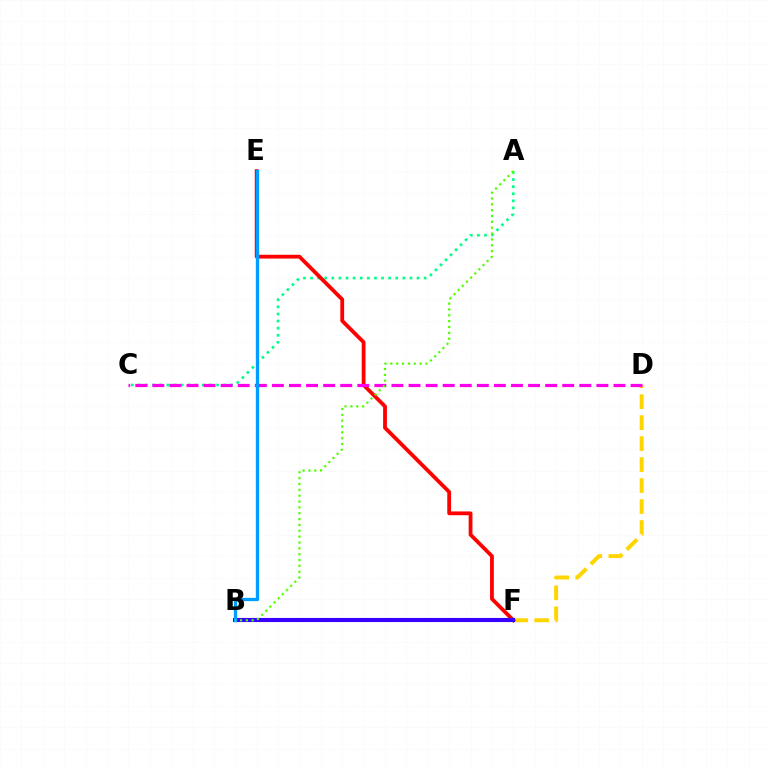{('D', 'F'): [{'color': '#ffd500', 'line_style': 'dashed', 'thickness': 2.85}], ('A', 'C'): [{'color': '#00ff86', 'line_style': 'dotted', 'thickness': 1.93}], ('E', 'F'): [{'color': '#ff0000', 'line_style': 'solid', 'thickness': 2.73}], ('C', 'D'): [{'color': '#ff00ed', 'line_style': 'dashed', 'thickness': 2.32}], ('B', 'F'): [{'color': '#3700ff', 'line_style': 'solid', 'thickness': 2.96}], ('B', 'E'): [{'color': '#009eff', 'line_style': 'solid', 'thickness': 2.39}], ('A', 'B'): [{'color': '#4fff00', 'line_style': 'dotted', 'thickness': 1.59}]}